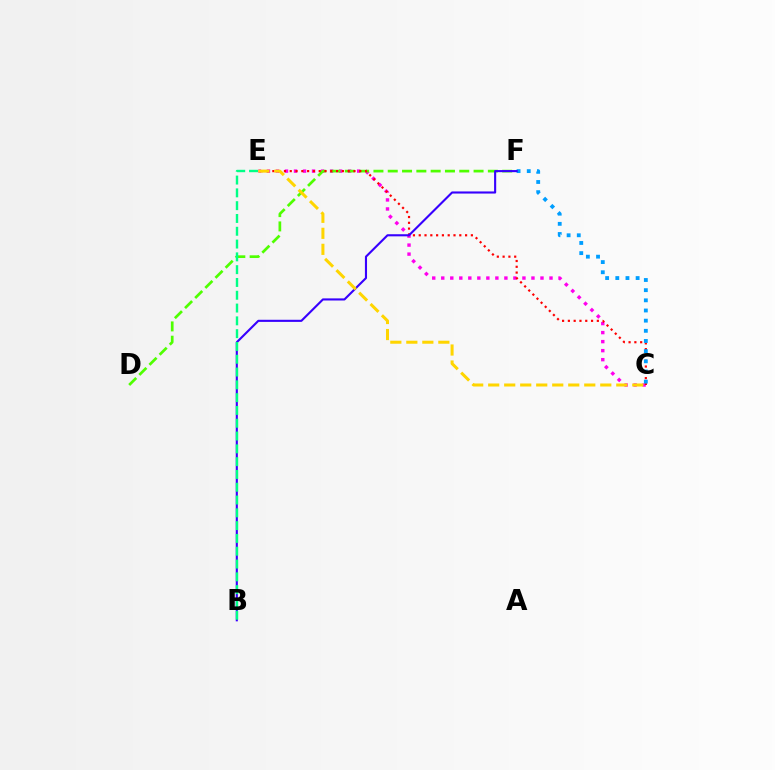{('C', 'E'): [{'color': '#ff00ed', 'line_style': 'dotted', 'thickness': 2.45}, {'color': '#ff0000', 'line_style': 'dotted', 'thickness': 1.57}, {'color': '#ffd500', 'line_style': 'dashed', 'thickness': 2.18}], ('D', 'F'): [{'color': '#4fff00', 'line_style': 'dashed', 'thickness': 1.94}], ('C', 'F'): [{'color': '#009eff', 'line_style': 'dotted', 'thickness': 2.76}], ('B', 'F'): [{'color': '#3700ff', 'line_style': 'solid', 'thickness': 1.52}], ('B', 'E'): [{'color': '#00ff86', 'line_style': 'dashed', 'thickness': 1.74}]}